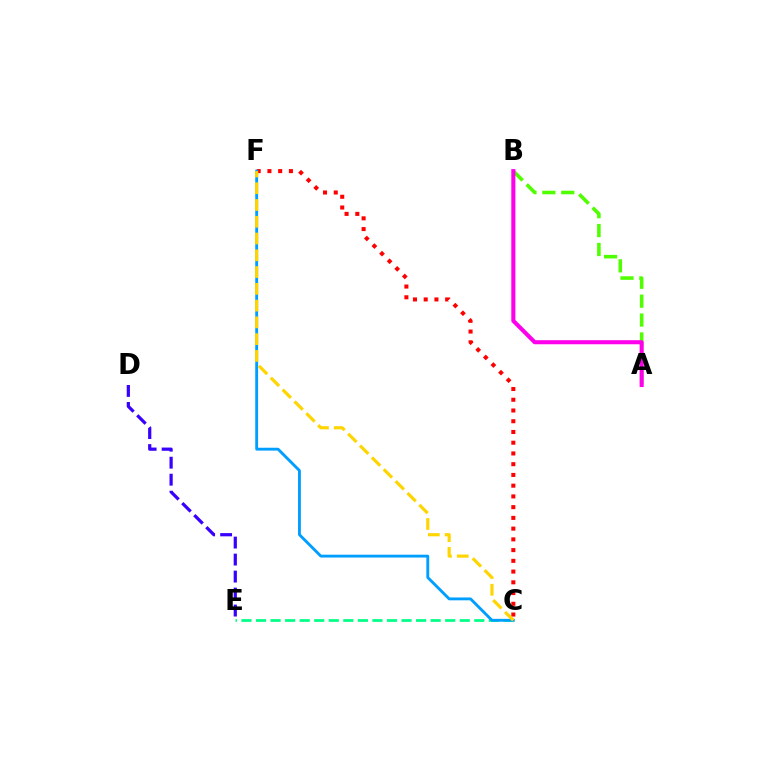{('D', 'E'): [{'color': '#3700ff', 'line_style': 'dashed', 'thickness': 2.31}], ('C', 'E'): [{'color': '#00ff86', 'line_style': 'dashed', 'thickness': 1.98}], ('A', 'B'): [{'color': '#4fff00', 'line_style': 'dashed', 'thickness': 2.57}, {'color': '#ff00ed', 'line_style': 'solid', 'thickness': 2.93}], ('C', 'F'): [{'color': '#ff0000', 'line_style': 'dotted', 'thickness': 2.92}, {'color': '#009eff', 'line_style': 'solid', 'thickness': 2.06}, {'color': '#ffd500', 'line_style': 'dashed', 'thickness': 2.28}]}